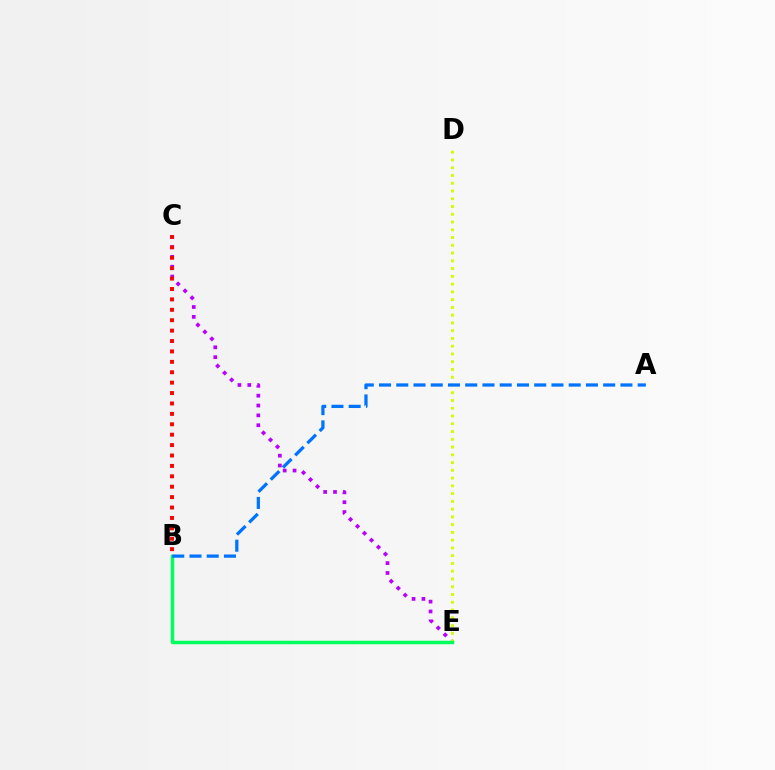{('C', 'E'): [{'color': '#b900ff', 'line_style': 'dotted', 'thickness': 2.68}], ('D', 'E'): [{'color': '#d1ff00', 'line_style': 'dotted', 'thickness': 2.11}], ('B', 'E'): [{'color': '#00ff5c', 'line_style': 'solid', 'thickness': 2.51}], ('A', 'B'): [{'color': '#0074ff', 'line_style': 'dashed', 'thickness': 2.34}], ('B', 'C'): [{'color': '#ff0000', 'line_style': 'dotted', 'thickness': 2.83}]}